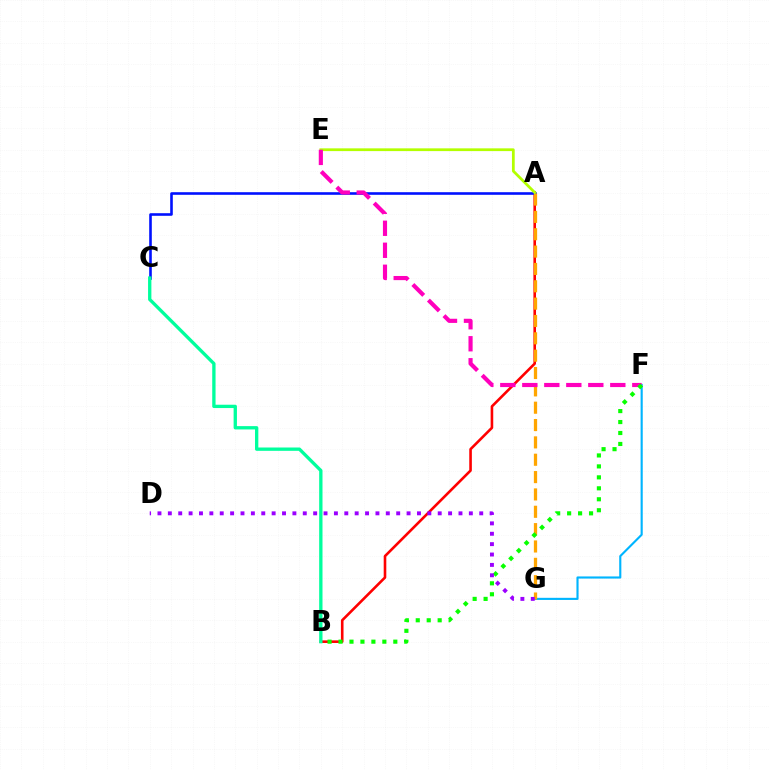{('F', 'G'): [{'color': '#00b5ff', 'line_style': 'solid', 'thickness': 1.53}], ('A', 'B'): [{'color': '#ff0000', 'line_style': 'solid', 'thickness': 1.88}], ('A', 'C'): [{'color': '#0010ff', 'line_style': 'solid', 'thickness': 1.87}], ('A', 'G'): [{'color': '#ffa500', 'line_style': 'dashed', 'thickness': 2.36}], ('B', 'C'): [{'color': '#00ff9d', 'line_style': 'solid', 'thickness': 2.39}], ('A', 'E'): [{'color': '#b3ff00', 'line_style': 'solid', 'thickness': 1.99}], ('E', 'F'): [{'color': '#ff00bd', 'line_style': 'dashed', 'thickness': 2.99}], ('B', 'F'): [{'color': '#08ff00', 'line_style': 'dotted', 'thickness': 2.98}], ('D', 'G'): [{'color': '#9b00ff', 'line_style': 'dotted', 'thickness': 2.82}]}